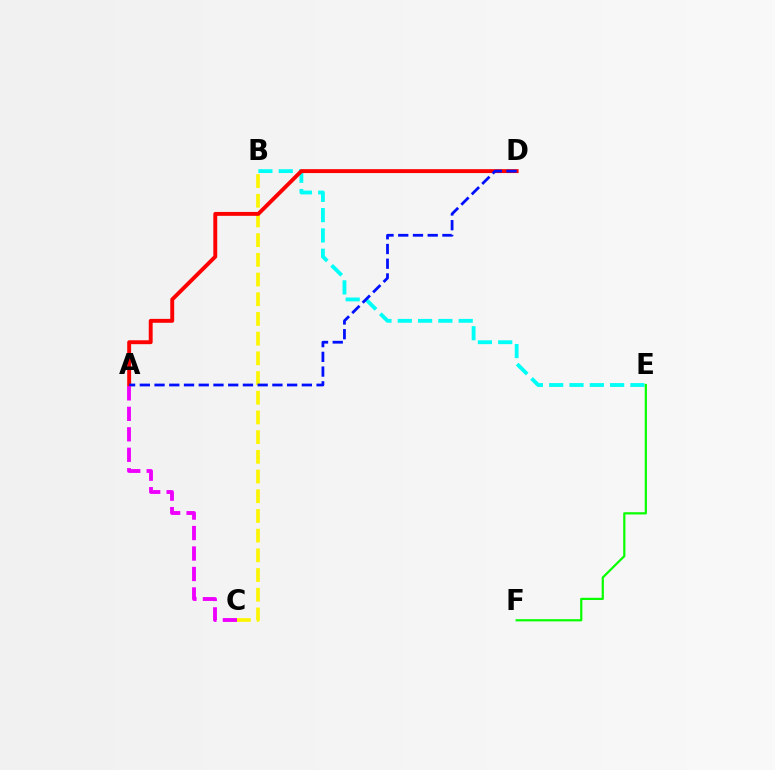{('B', 'E'): [{'color': '#00fff6', 'line_style': 'dashed', 'thickness': 2.76}], ('B', 'C'): [{'color': '#fcf500', 'line_style': 'dashed', 'thickness': 2.68}], ('E', 'F'): [{'color': '#08ff00', 'line_style': 'solid', 'thickness': 1.59}], ('A', 'D'): [{'color': '#ff0000', 'line_style': 'solid', 'thickness': 2.81}, {'color': '#0010ff', 'line_style': 'dashed', 'thickness': 2.0}], ('A', 'C'): [{'color': '#ee00ff', 'line_style': 'dashed', 'thickness': 2.78}]}